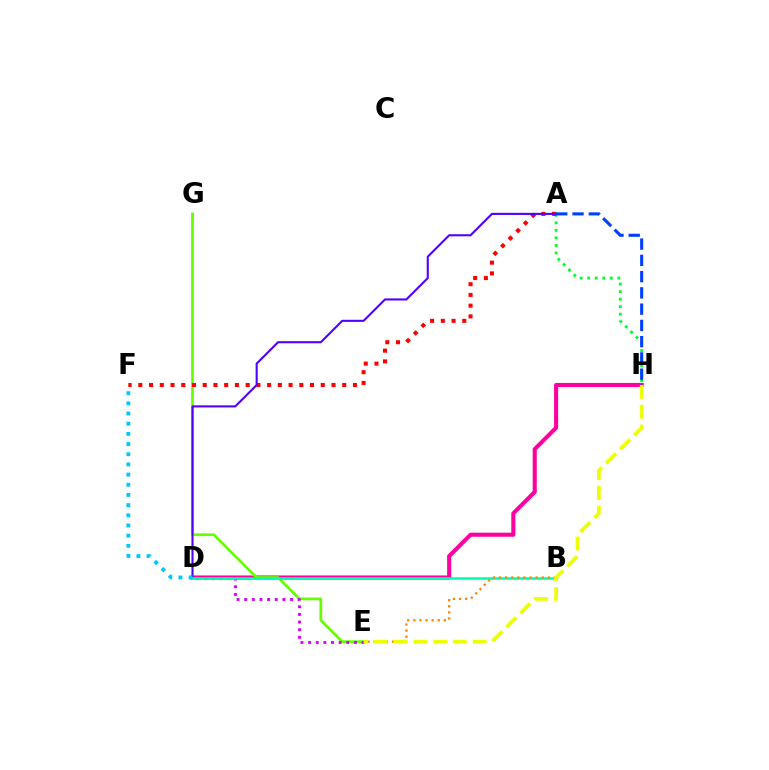{('D', 'H'): [{'color': '#ff00a0', 'line_style': 'solid', 'thickness': 2.94}], ('E', 'G'): [{'color': '#66ff00', 'line_style': 'solid', 'thickness': 1.96}], ('A', 'H'): [{'color': '#00ff27', 'line_style': 'dotted', 'thickness': 2.05}, {'color': '#003fff', 'line_style': 'dashed', 'thickness': 2.21}], ('D', 'E'): [{'color': '#d600ff', 'line_style': 'dotted', 'thickness': 2.07}], ('A', 'F'): [{'color': '#ff0000', 'line_style': 'dotted', 'thickness': 2.92}], ('A', 'D'): [{'color': '#4f00ff', 'line_style': 'solid', 'thickness': 1.51}], ('D', 'F'): [{'color': '#00c7ff', 'line_style': 'dotted', 'thickness': 2.76}], ('B', 'D'): [{'color': '#00ffaf', 'line_style': 'solid', 'thickness': 1.82}], ('B', 'E'): [{'color': '#ff8800', 'line_style': 'dotted', 'thickness': 1.66}], ('E', 'H'): [{'color': '#eeff00', 'line_style': 'dashed', 'thickness': 2.69}]}